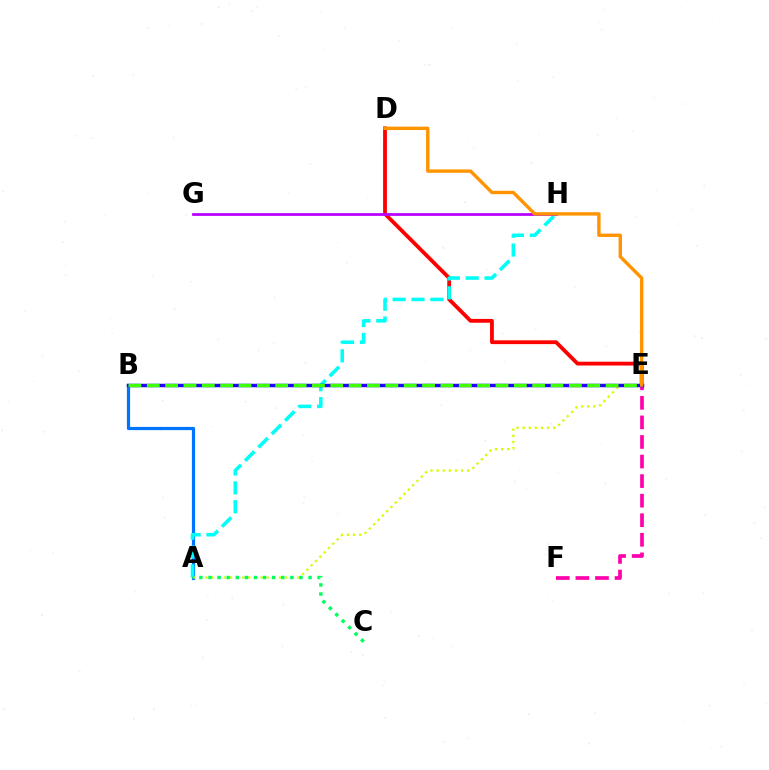{('A', 'B'): [{'color': '#0074ff', 'line_style': 'solid', 'thickness': 2.3}], ('D', 'E'): [{'color': '#ff0000', 'line_style': 'solid', 'thickness': 2.74}, {'color': '#ff9400', 'line_style': 'solid', 'thickness': 2.44}], ('A', 'E'): [{'color': '#d1ff00', 'line_style': 'dotted', 'thickness': 1.66}], ('A', 'H'): [{'color': '#00fff6', 'line_style': 'dashed', 'thickness': 2.57}], ('E', 'F'): [{'color': '#ff00ac', 'line_style': 'dashed', 'thickness': 2.66}], ('B', 'E'): [{'color': '#2500ff', 'line_style': 'solid', 'thickness': 2.49}, {'color': '#3dff00', 'line_style': 'dashed', 'thickness': 2.49}], ('G', 'H'): [{'color': '#b900ff', 'line_style': 'solid', 'thickness': 1.99}], ('A', 'C'): [{'color': '#00ff5c', 'line_style': 'dotted', 'thickness': 2.47}]}